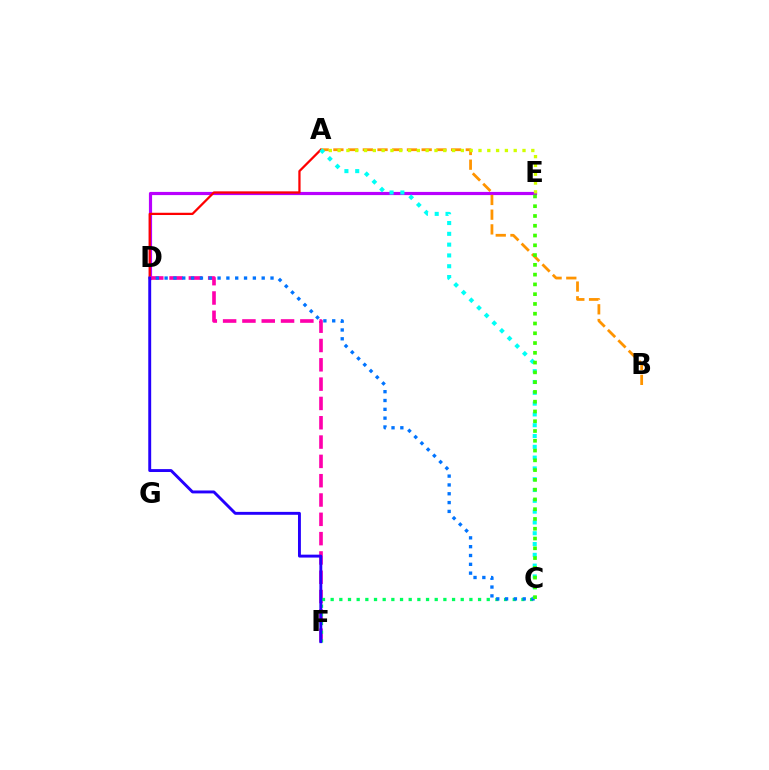{('D', 'E'): [{'color': '#b900ff', 'line_style': 'solid', 'thickness': 2.28}], ('A', 'B'): [{'color': '#ff9400', 'line_style': 'dashed', 'thickness': 2.0}], ('A', 'D'): [{'color': '#ff0000', 'line_style': 'solid', 'thickness': 1.62}], ('D', 'F'): [{'color': '#ff00ac', 'line_style': 'dashed', 'thickness': 2.62}, {'color': '#2500ff', 'line_style': 'solid', 'thickness': 2.1}], ('C', 'F'): [{'color': '#00ff5c', 'line_style': 'dotted', 'thickness': 2.36}], ('C', 'D'): [{'color': '#0074ff', 'line_style': 'dotted', 'thickness': 2.4}], ('A', 'E'): [{'color': '#d1ff00', 'line_style': 'dotted', 'thickness': 2.39}], ('A', 'C'): [{'color': '#00fff6', 'line_style': 'dotted', 'thickness': 2.93}], ('C', 'E'): [{'color': '#3dff00', 'line_style': 'dotted', 'thickness': 2.66}]}